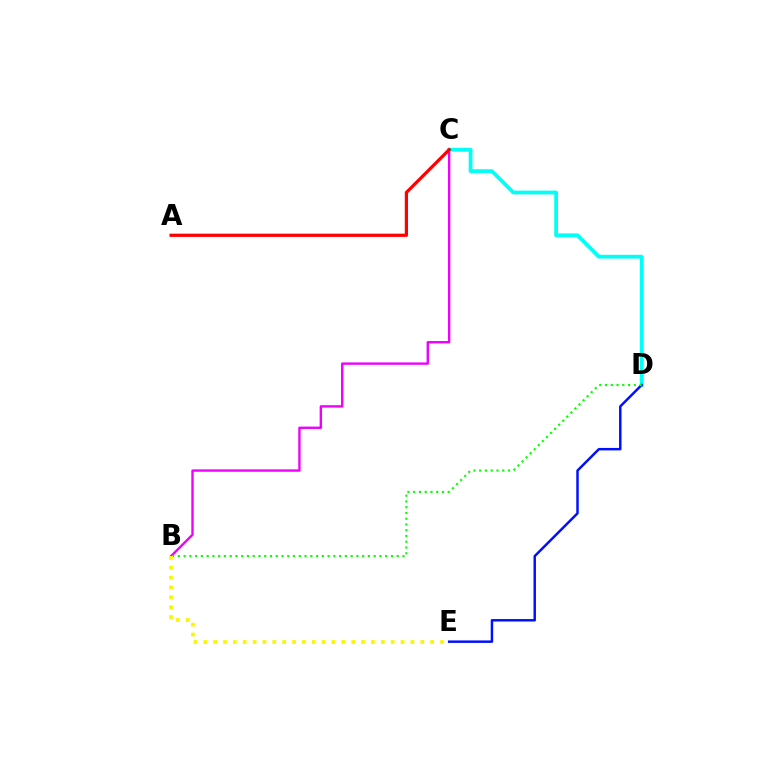{('B', 'C'): [{'color': '#ee00ff', 'line_style': 'solid', 'thickness': 1.71}], ('C', 'D'): [{'color': '#00fff6', 'line_style': 'solid', 'thickness': 2.7}], ('D', 'E'): [{'color': '#0010ff', 'line_style': 'solid', 'thickness': 1.78}], ('B', 'D'): [{'color': '#08ff00', 'line_style': 'dotted', 'thickness': 1.56}], ('A', 'C'): [{'color': '#ff0000', 'line_style': 'solid', 'thickness': 2.32}], ('B', 'E'): [{'color': '#fcf500', 'line_style': 'dotted', 'thickness': 2.68}]}